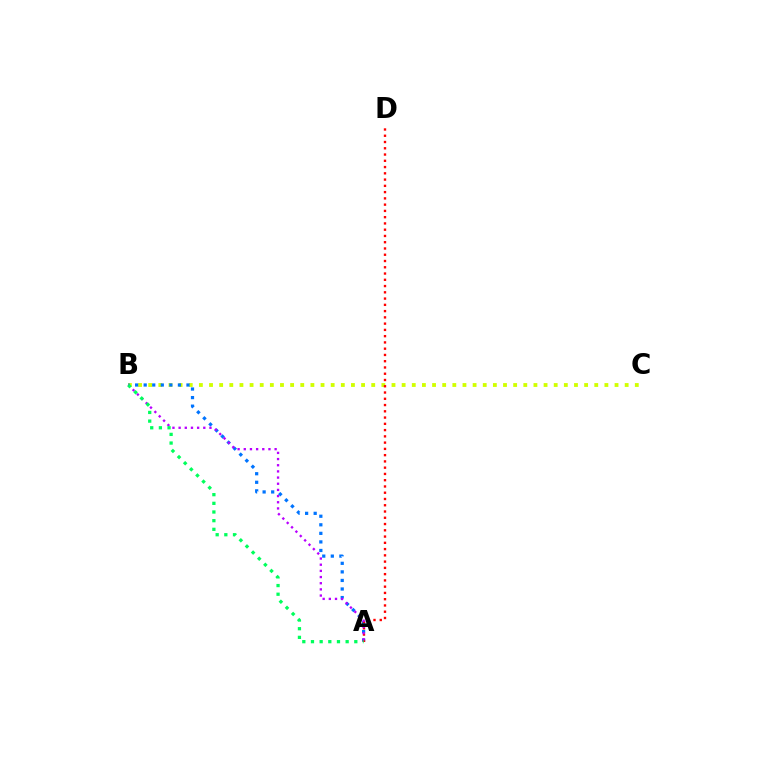{('B', 'C'): [{'color': '#d1ff00', 'line_style': 'dotted', 'thickness': 2.75}], ('A', 'B'): [{'color': '#0074ff', 'line_style': 'dotted', 'thickness': 2.33}, {'color': '#b900ff', 'line_style': 'dotted', 'thickness': 1.68}, {'color': '#00ff5c', 'line_style': 'dotted', 'thickness': 2.35}], ('A', 'D'): [{'color': '#ff0000', 'line_style': 'dotted', 'thickness': 1.7}]}